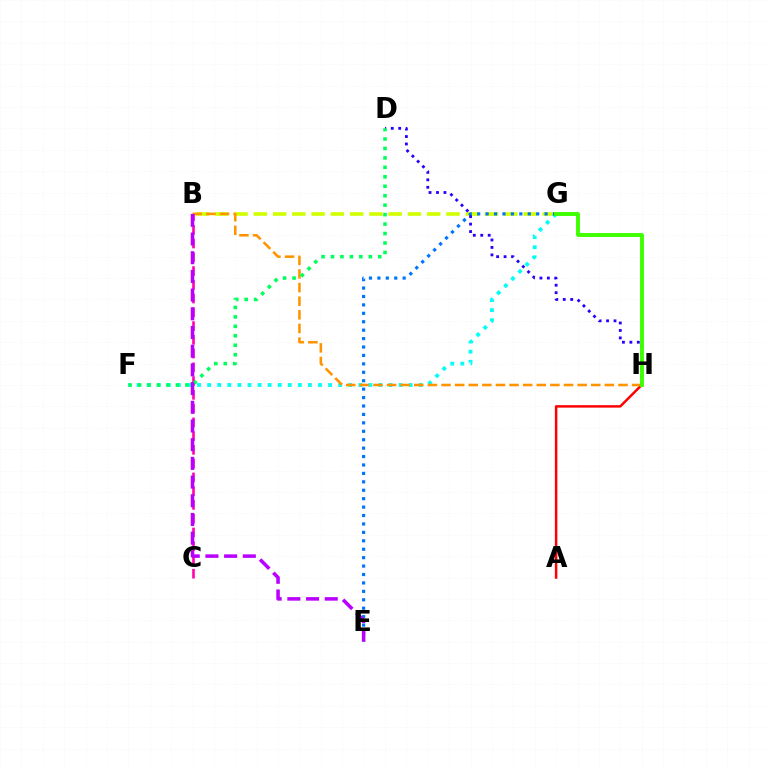{('A', 'H'): [{'color': '#ff0000', 'line_style': 'solid', 'thickness': 1.78}], ('B', 'G'): [{'color': '#d1ff00', 'line_style': 'dashed', 'thickness': 2.62}], ('F', 'G'): [{'color': '#00fff6', 'line_style': 'dotted', 'thickness': 2.74}], ('E', 'G'): [{'color': '#0074ff', 'line_style': 'dotted', 'thickness': 2.29}], ('B', 'H'): [{'color': '#ff9400', 'line_style': 'dashed', 'thickness': 1.85}], ('D', 'H'): [{'color': '#2500ff', 'line_style': 'dotted', 'thickness': 2.02}], ('B', 'C'): [{'color': '#ff00ac', 'line_style': 'dashed', 'thickness': 1.87}], ('G', 'H'): [{'color': '#3dff00', 'line_style': 'solid', 'thickness': 2.8}], ('D', 'F'): [{'color': '#00ff5c', 'line_style': 'dotted', 'thickness': 2.57}], ('B', 'E'): [{'color': '#b900ff', 'line_style': 'dashed', 'thickness': 2.54}]}